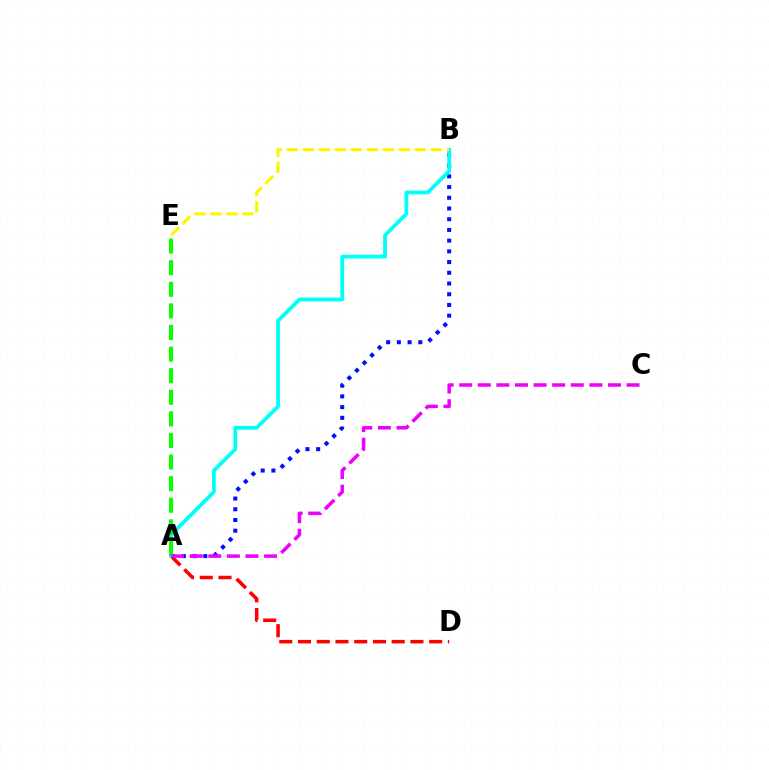{('A', 'D'): [{'color': '#ff0000', 'line_style': 'dashed', 'thickness': 2.55}], ('A', 'B'): [{'color': '#0010ff', 'line_style': 'dotted', 'thickness': 2.91}, {'color': '#00fff6', 'line_style': 'solid', 'thickness': 2.71}], ('A', 'E'): [{'color': '#08ff00', 'line_style': 'dashed', 'thickness': 2.93}], ('B', 'E'): [{'color': '#fcf500', 'line_style': 'dashed', 'thickness': 2.18}], ('A', 'C'): [{'color': '#ee00ff', 'line_style': 'dashed', 'thickness': 2.53}]}